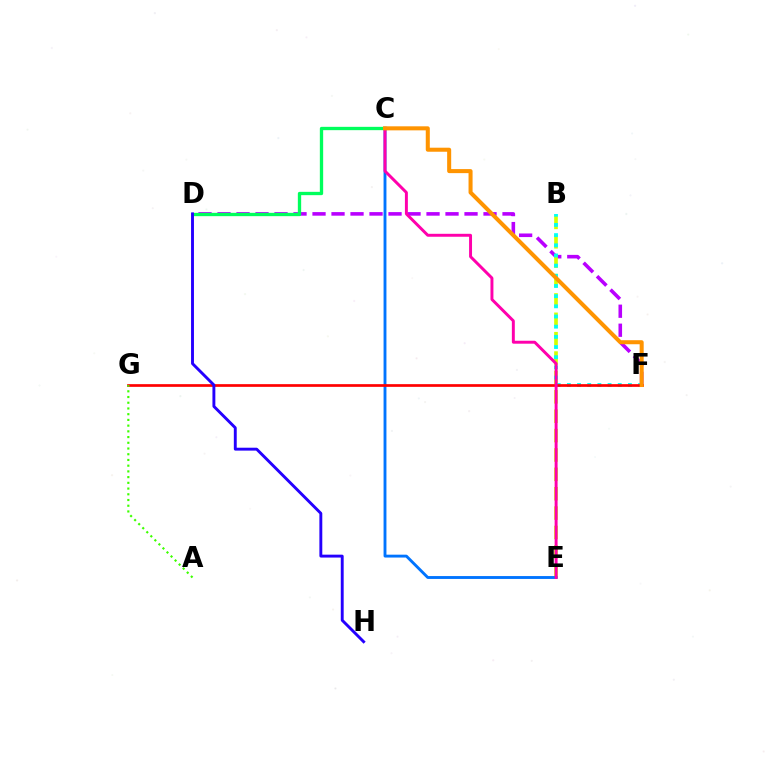{('D', 'F'): [{'color': '#b900ff', 'line_style': 'dashed', 'thickness': 2.58}], ('B', 'E'): [{'color': '#d1ff00', 'line_style': 'dashed', 'thickness': 2.63}], ('C', 'E'): [{'color': '#0074ff', 'line_style': 'solid', 'thickness': 2.07}, {'color': '#ff00ac', 'line_style': 'solid', 'thickness': 2.12}], ('B', 'F'): [{'color': '#00fff6', 'line_style': 'dotted', 'thickness': 2.76}], ('C', 'D'): [{'color': '#00ff5c', 'line_style': 'solid', 'thickness': 2.39}], ('F', 'G'): [{'color': '#ff0000', 'line_style': 'solid', 'thickness': 1.94}], ('A', 'G'): [{'color': '#3dff00', 'line_style': 'dotted', 'thickness': 1.55}], ('C', 'F'): [{'color': '#ff9400', 'line_style': 'solid', 'thickness': 2.91}], ('D', 'H'): [{'color': '#2500ff', 'line_style': 'solid', 'thickness': 2.09}]}